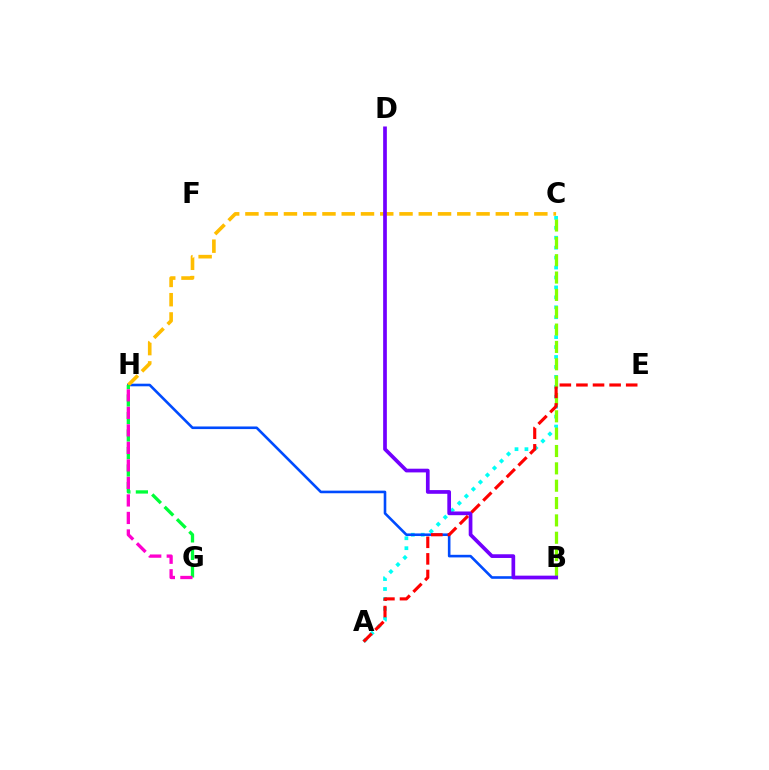{('A', 'C'): [{'color': '#00fff6', 'line_style': 'dotted', 'thickness': 2.7}], ('B', 'H'): [{'color': '#004bff', 'line_style': 'solid', 'thickness': 1.88}], ('C', 'H'): [{'color': '#ffbd00', 'line_style': 'dashed', 'thickness': 2.62}], ('B', 'C'): [{'color': '#84ff00', 'line_style': 'dashed', 'thickness': 2.36}], ('B', 'D'): [{'color': '#7200ff', 'line_style': 'solid', 'thickness': 2.67}], ('G', 'H'): [{'color': '#00ff39', 'line_style': 'dashed', 'thickness': 2.38}, {'color': '#ff00cf', 'line_style': 'dashed', 'thickness': 2.38}], ('A', 'E'): [{'color': '#ff0000', 'line_style': 'dashed', 'thickness': 2.25}]}